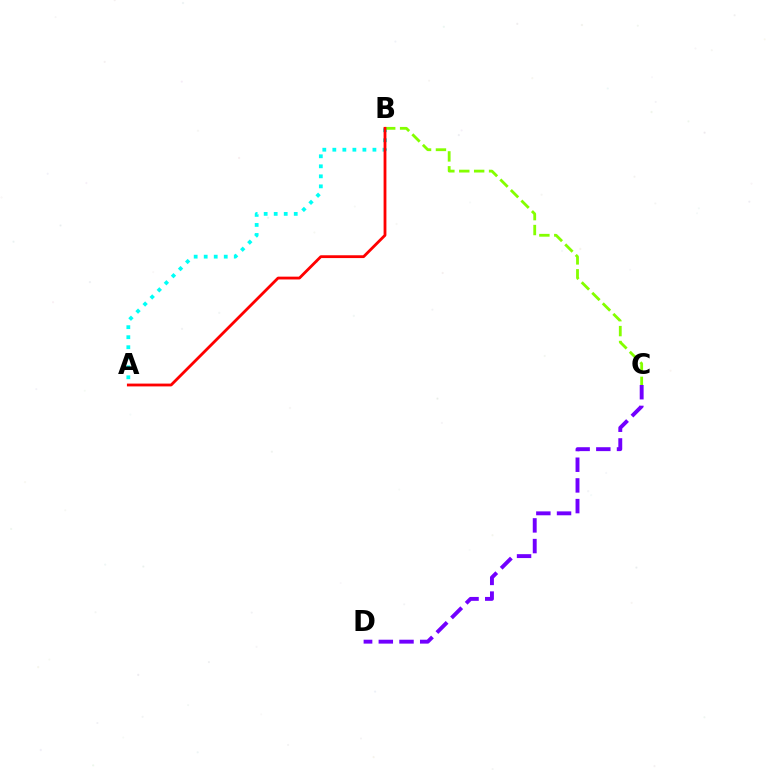{('A', 'B'): [{'color': '#00fff6', 'line_style': 'dotted', 'thickness': 2.72}, {'color': '#ff0000', 'line_style': 'solid', 'thickness': 2.03}], ('C', 'D'): [{'color': '#7200ff', 'line_style': 'dashed', 'thickness': 2.81}], ('B', 'C'): [{'color': '#84ff00', 'line_style': 'dashed', 'thickness': 2.02}]}